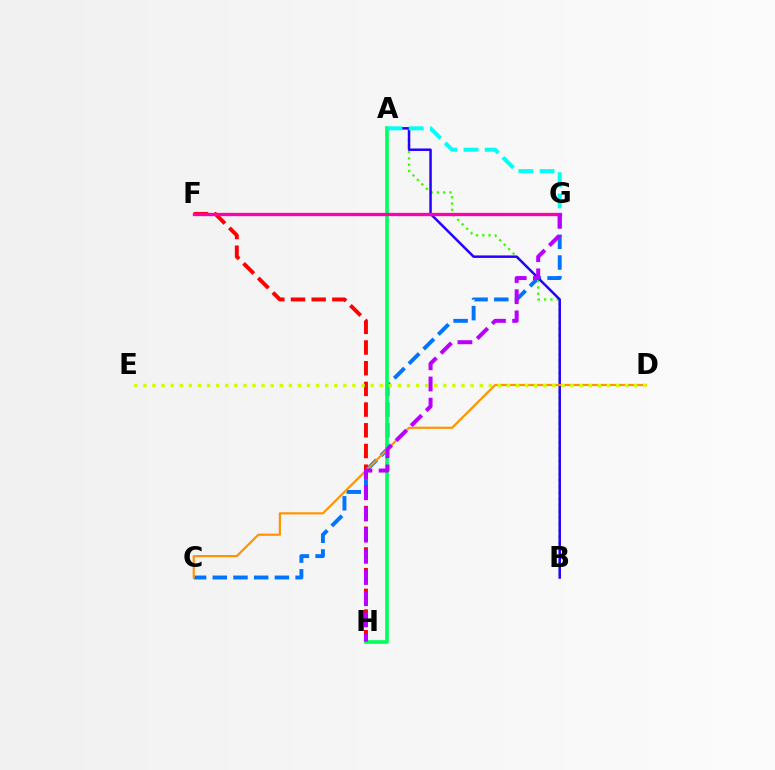{('F', 'H'): [{'color': '#ff0000', 'line_style': 'dashed', 'thickness': 2.81}], ('C', 'G'): [{'color': '#0074ff', 'line_style': 'dashed', 'thickness': 2.81}], ('A', 'B'): [{'color': '#3dff00', 'line_style': 'dotted', 'thickness': 1.71}, {'color': '#2500ff', 'line_style': 'solid', 'thickness': 1.79}], ('A', 'H'): [{'color': '#00ff5c', 'line_style': 'solid', 'thickness': 2.62}], ('C', 'D'): [{'color': '#ff9400', 'line_style': 'solid', 'thickness': 1.58}], ('F', 'G'): [{'color': '#ff00ac', 'line_style': 'solid', 'thickness': 2.39}], ('A', 'G'): [{'color': '#00fff6', 'line_style': 'dashed', 'thickness': 2.88}], ('D', 'E'): [{'color': '#d1ff00', 'line_style': 'dotted', 'thickness': 2.47}], ('G', 'H'): [{'color': '#b900ff', 'line_style': 'dashed', 'thickness': 2.88}]}